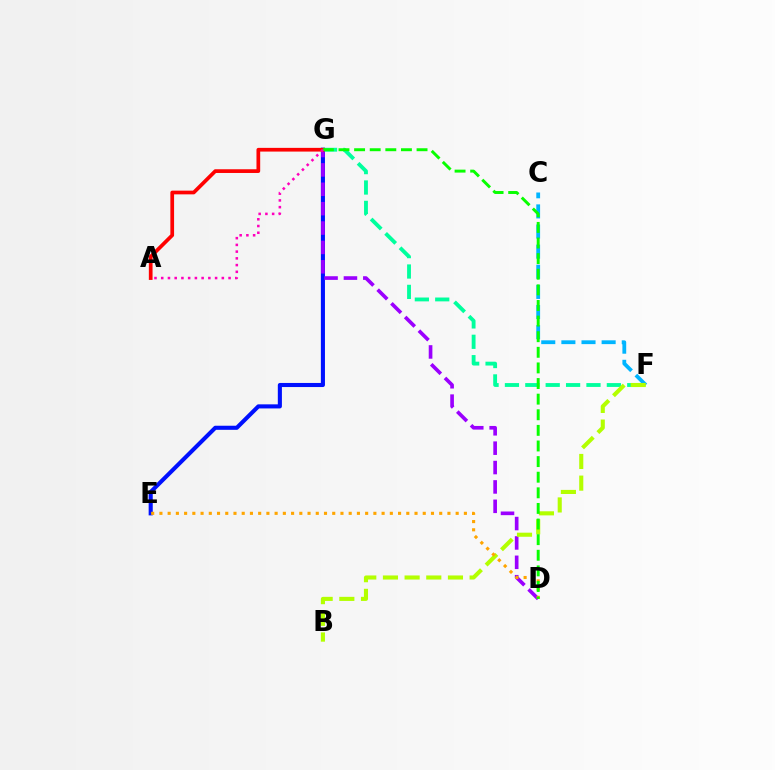{('E', 'G'): [{'color': '#0010ff', 'line_style': 'solid', 'thickness': 2.94}], ('F', 'G'): [{'color': '#00ff9d', 'line_style': 'dashed', 'thickness': 2.77}], ('C', 'F'): [{'color': '#00b5ff', 'line_style': 'dashed', 'thickness': 2.73}], ('D', 'G'): [{'color': '#9b00ff', 'line_style': 'dashed', 'thickness': 2.63}, {'color': '#08ff00', 'line_style': 'dashed', 'thickness': 2.12}], ('A', 'G'): [{'color': '#ff0000', 'line_style': 'solid', 'thickness': 2.67}, {'color': '#ff00bd', 'line_style': 'dotted', 'thickness': 1.83}], ('B', 'F'): [{'color': '#b3ff00', 'line_style': 'dashed', 'thickness': 2.94}], ('D', 'E'): [{'color': '#ffa500', 'line_style': 'dotted', 'thickness': 2.24}]}